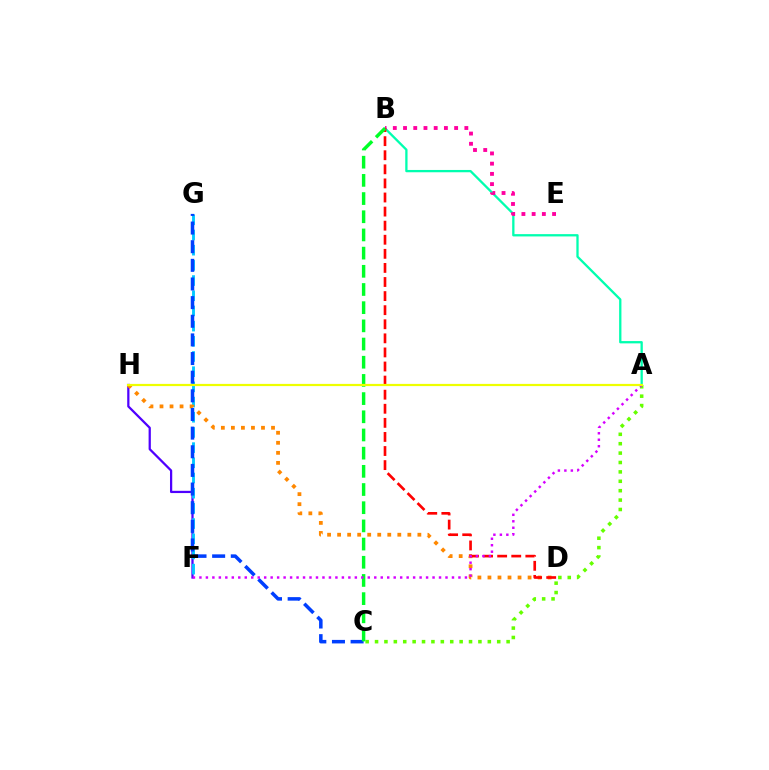{('F', 'H'): [{'color': '#4f00ff', 'line_style': 'solid', 'thickness': 1.62}], ('A', 'B'): [{'color': '#00ffaf', 'line_style': 'solid', 'thickness': 1.65}], ('F', 'G'): [{'color': '#00c7ff', 'line_style': 'dashed', 'thickness': 2.06}], ('D', 'H'): [{'color': '#ff8800', 'line_style': 'dotted', 'thickness': 2.73}], ('A', 'C'): [{'color': '#66ff00', 'line_style': 'dotted', 'thickness': 2.55}], ('B', 'E'): [{'color': '#ff00a0', 'line_style': 'dotted', 'thickness': 2.78}], ('C', 'G'): [{'color': '#003fff', 'line_style': 'dashed', 'thickness': 2.53}], ('B', 'D'): [{'color': '#ff0000', 'line_style': 'dashed', 'thickness': 1.91}], ('B', 'C'): [{'color': '#00ff27', 'line_style': 'dashed', 'thickness': 2.47}], ('A', 'F'): [{'color': '#d600ff', 'line_style': 'dotted', 'thickness': 1.76}], ('A', 'H'): [{'color': '#eeff00', 'line_style': 'solid', 'thickness': 1.59}]}